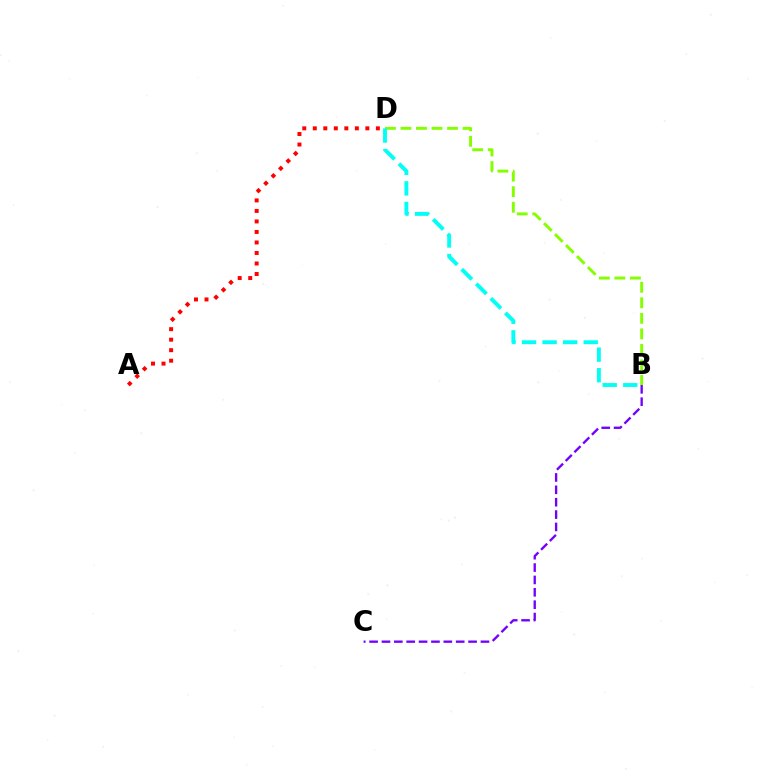{('B', 'D'): [{'color': '#84ff00', 'line_style': 'dashed', 'thickness': 2.11}, {'color': '#00fff6', 'line_style': 'dashed', 'thickness': 2.8}], ('B', 'C'): [{'color': '#7200ff', 'line_style': 'dashed', 'thickness': 1.68}], ('A', 'D'): [{'color': '#ff0000', 'line_style': 'dotted', 'thickness': 2.86}]}